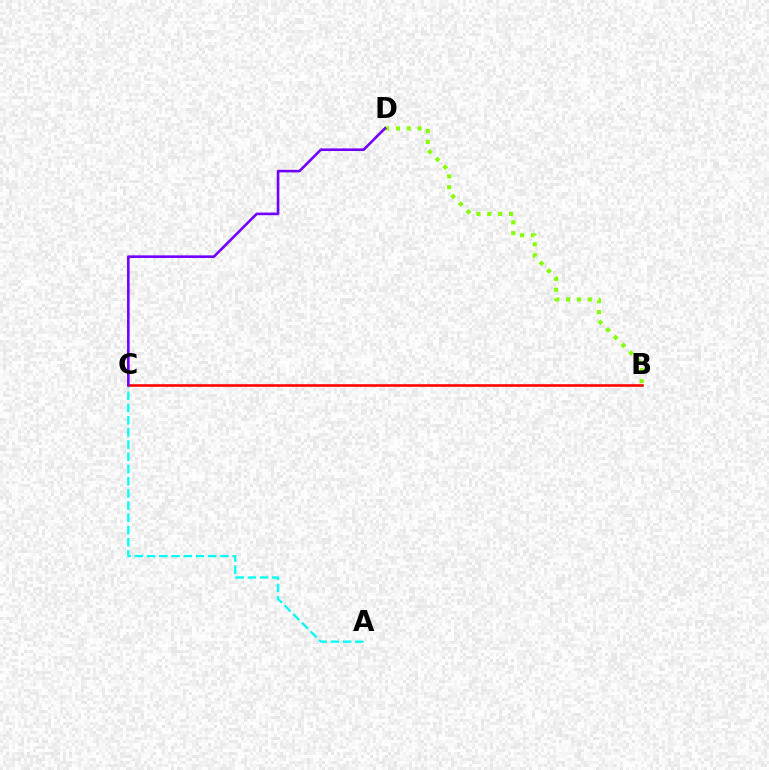{('B', 'D'): [{'color': '#84ff00', 'line_style': 'dotted', 'thickness': 2.95}], ('A', 'C'): [{'color': '#00fff6', 'line_style': 'dashed', 'thickness': 1.66}], ('B', 'C'): [{'color': '#ff0000', 'line_style': 'solid', 'thickness': 1.85}], ('C', 'D'): [{'color': '#7200ff', 'line_style': 'solid', 'thickness': 1.89}]}